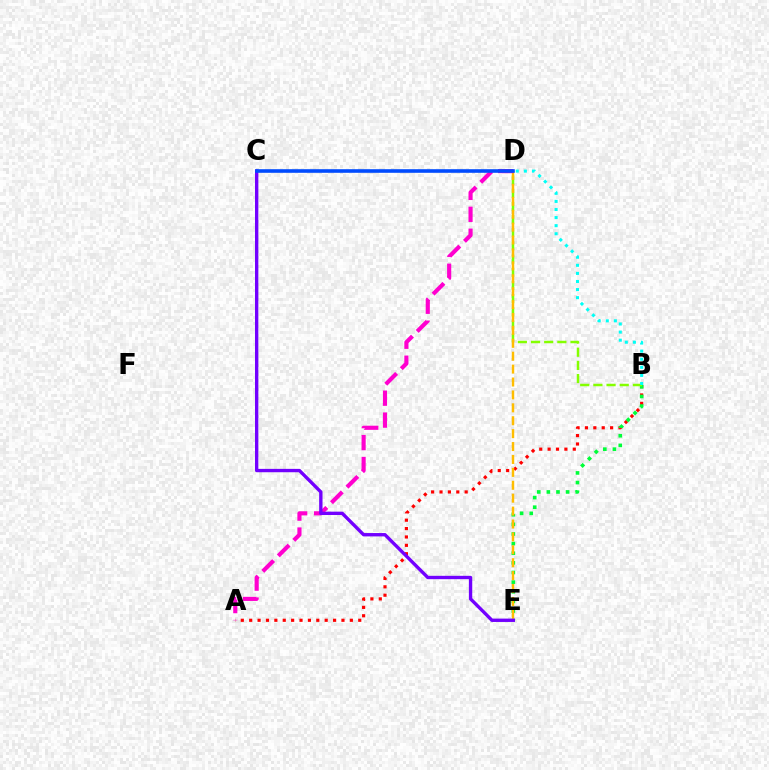{('A', 'B'): [{'color': '#ff0000', 'line_style': 'dotted', 'thickness': 2.28}], ('B', 'E'): [{'color': '#00ff39', 'line_style': 'dotted', 'thickness': 2.62}], ('B', 'D'): [{'color': '#84ff00', 'line_style': 'dashed', 'thickness': 1.79}, {'color': '#00fff6', 'line_style': 'dotted', 'thickness': 2.2}], ('D', 'E'): [{'color': '#ffbd00', 'line_style': 'dashed', 'thickness': 1.75}], ('A', 'D'): [{'color': '#ff00cf', 'line_style': 'dashed', 'thickness': 2.98}], ('C', 'E'): [{'color': '#7200ff', 'line_style': 'solid', 'thickness': 2.42}], ('C', 'D'): [{'color': '#004bff', 'line_style': 'solid', 'thickness': 2.59}]}